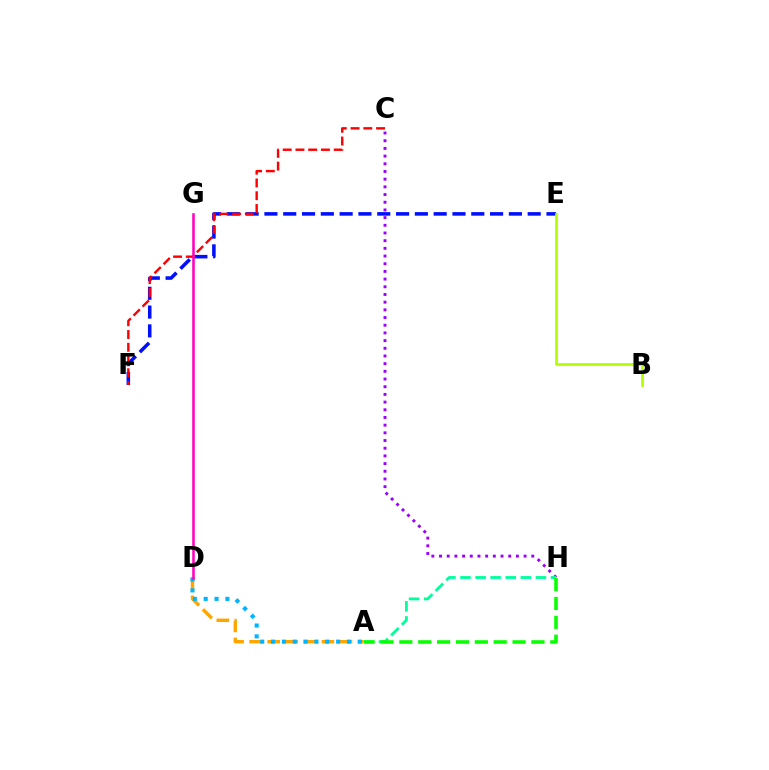{('E', 'F'): [{'color': '#0010ff', 'line_style': 'dashed', 'thickness': 2.55}], ('C', 'H'): [{'color': '#9b00ff', 'line_style': 'dotted', 'thickness': 2.09}], ('A', 'D'): [{'color': '#ffa500', 'line_style': 'dashed', 'thickness': 2.46}, {'color': '#00b5ff', 'line_style': 'dotted', 'thickness': 2.95}], ('C', 'F'): [{'color': '#ff0000', 'line_style': 'dashed', 'thickness': 1.73}], ('B', 'E'): [{'color': '#b3ff00', 'line_style': 'solid', 'thickness': 2.0}], ('D', 'G'): [{'color': '#ff00bd', 'line_style': 'solid', 'thickness': 1.83}], ('A', 'H'): [{'color': '#00ff9d', 'line_style': 'dashed', 'thickness': 2.05}, {'color': '#08ff00', 'line_style': 'dashed', 'thickness': 2.56}]}